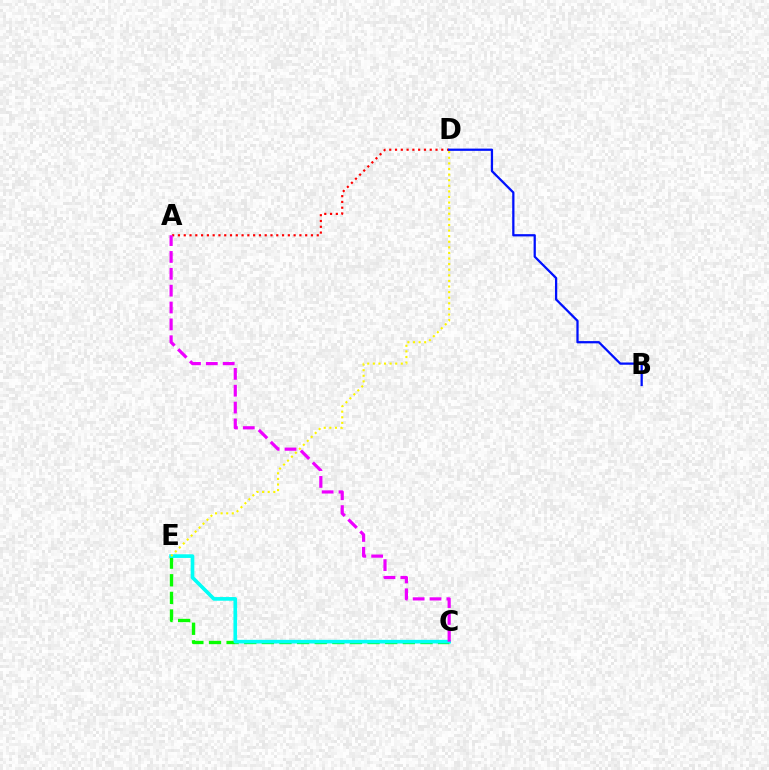{('C', 'E'): [{'color': '#08ff00', 'line_style': 'dashed', 'thickness': 2.39}, {'color': '#00fff6', 'line_style': 'solid', 'thickness': 2.63}], ('A', 'D'): [{'color': '#ff0000', 'line_style': 'dotted', 'thickness': 1.57}], ('D', 'E'): [{'color': '#fcf500', 'line_style': 'dotted', 'thickness': 1.52}], ('A', 'C'): [{'color': '#ee00ff', 'line_style': 'dashed', 'thickness': 2.29}], ('B', 'D'): [{'color': '#0010ff', 'line_style': 'solid', 'thickness': 1.63}]}